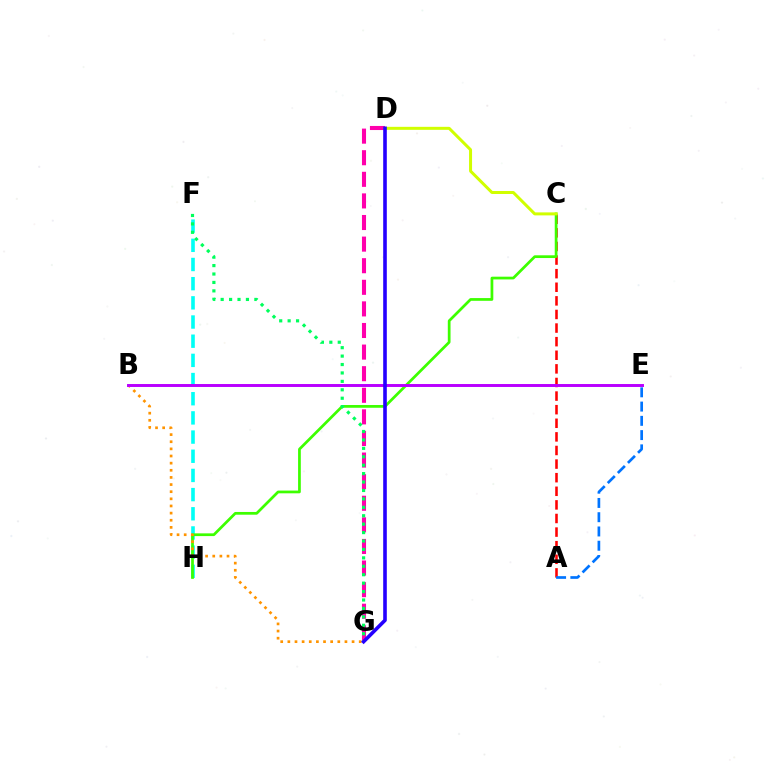{('A', 'C'): [{'color': '#ff0000', 'line_style': 'dashed', 'thickness': 1.85}], ('D', 'G'): [{'color': '#ff00ac', 'line_style': 'dashed', 'thickness': 2.93}, {'color': '#2500ff', 'line_style': 'solid', 'thickness': 2.6}], ('F', 'H'): [{'color': '#00fff6', 'line_style': 'dashed', 'thickness': 2.61}], ('C', 'H'): [{'color': '#3dff00', 'line_style': 'solid', 'thickness': 1.97}], ('F', 'G'): [{'color': '#00ff5c', 'line_style': 'dotted', 'thickness': 2.29}], ('B', 'G'): [{'color': '#ff9400', 'line_style': 'dotted', 'thickness': 1.94}], ('B', 'E'): [{'color': '#b900ff', 'line_style': 'solid', 'thickness': 2.12}], ('A', 'E'): [{'color': '#0074ff', 'line_style': 'dashed', 'thickness': 1.94}], ('C', 'D'): [{'color': '#d1ff00', 'line_style': 'solid', 'thickness': 2.16}]}